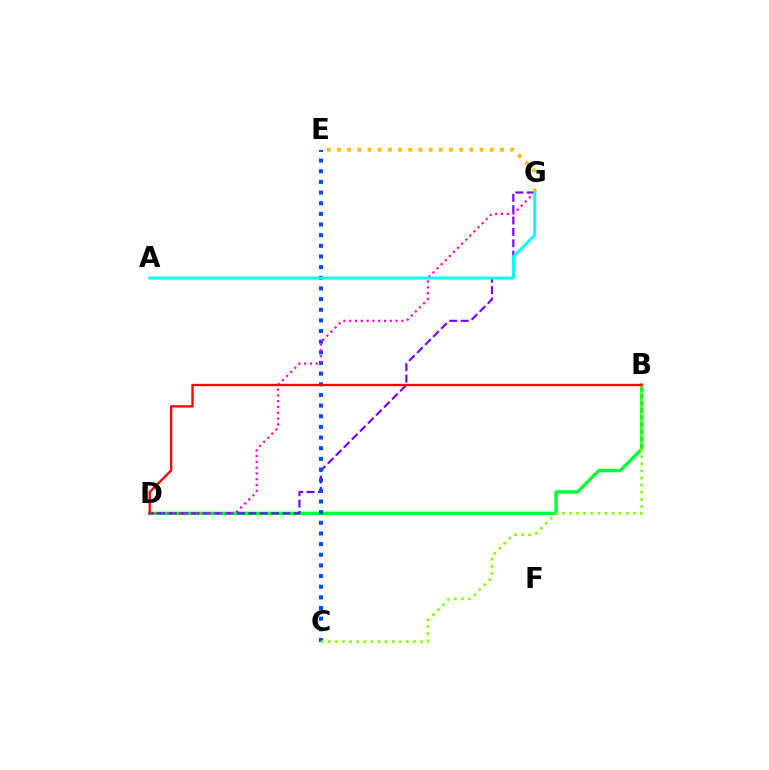{('B', 'D'): [{'color': '#00ff39', 'line_style': 'solid', 'thickness': 2.46}, {'color': '#ff0000', 'line_style': 'solid', 'thickness': 1.68}], ('D', 'G'): [{'color': '#7200ff', 'line_style': 'dashed', 'thickness': 1.54}, {'color': '#ff00cf', 'line_style': 'dotted', 'thickness': 1.57}], ('C', 'E'): [{'color': '#004bff', 'line_style': 'dotted', 'thickness': 2.89}], ('B', 'C'): [{'color': '#84ff00', 'line_style': 'dotted', 'thickness': 1.93}], ('E', 'G'): [{'color': '#ffbd00', 'line_style': 'dotted', 'thickness': 2.77}], ('A', 'G'): [{'color': '#00fff6', 'line_style': 'solid', 'thickness': 2.11}]}